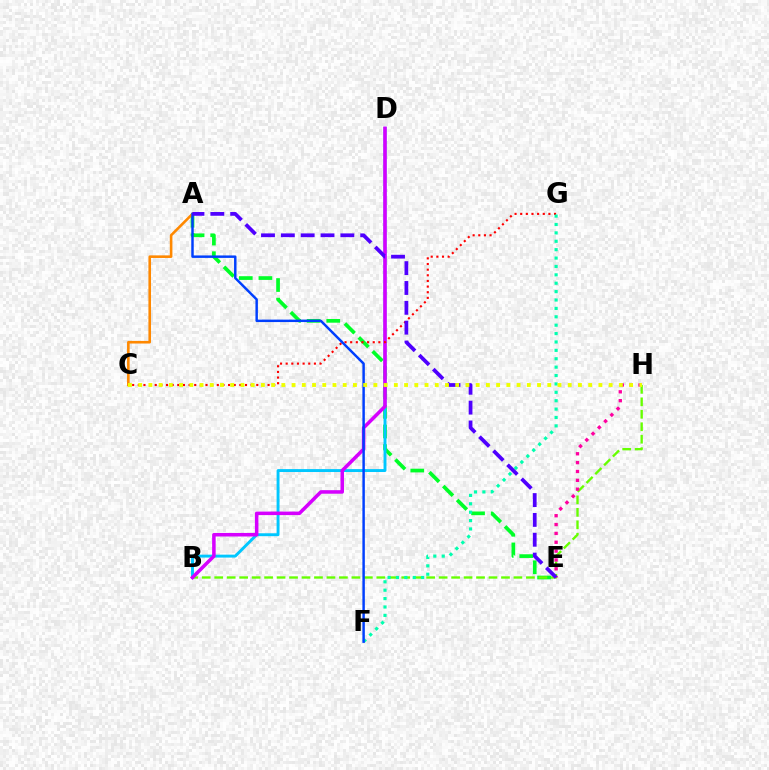{('A', 'E'): [{'color': '#00ff27', 'line_style': 'dashed', 'thickness': 2.66}, {'color': '#4f00ff', 'line_style': 'dashed', 'thickness': 2.7}], ('A', 'C'): [{'color': '#ff8800', 'line_style': 'solid', 'thickness': 1.87}], ('B', 'H'): [{'color': '#66ff00', 'line_style': 'dashed', 'thickness': 1.69}], ('B', 'D'): [{'color': '#00c7ff', 'line_style': 'solid', 'thickness': 2.1}, {'color': '#d600ff', 'line_style': 'solid', 'thickness': 2.54}], ('C', 'G'): [{'color': '#ff0000', 'line_style': 'dotted', 'thickness': 1.53}], ('F', 'G'): [{'color': '#00ffaf', 'line_style': 'dotted', 'thickness': 2.28}], ('E', 'H'): [{'color': '#ff00a0', 'line_style': 'dotted', 'thickness': 2.4}], ('A', 'F'): [{'color': '#003fff', 'line_style': 'solid', 'thickness': 1.77}], ('C', 'H'): [{'color': '#eeff00', 'line_style': 'dotted', 'thickness': 2.78}]}